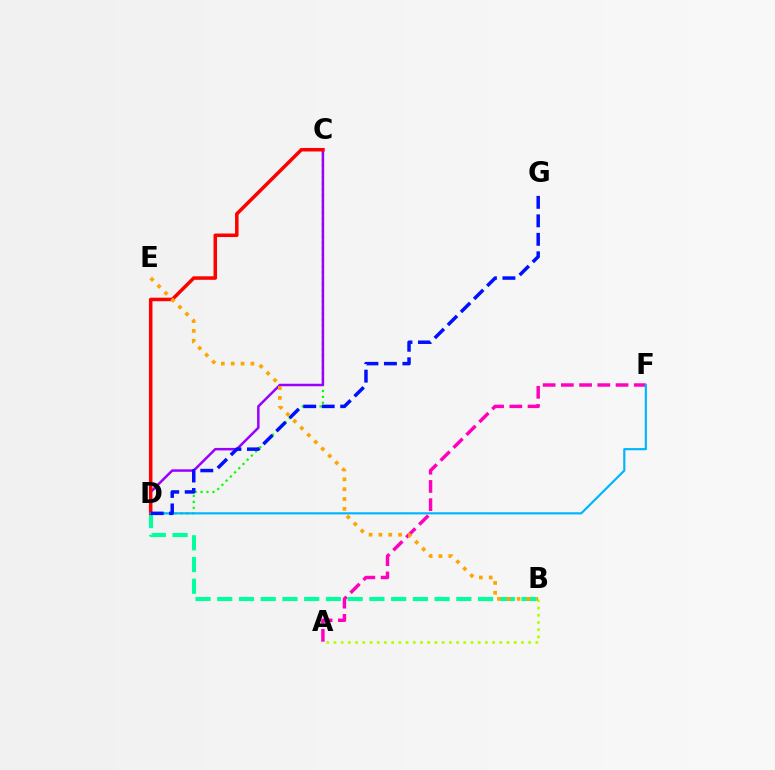{('C', 'D'): [{'color': '#08ff00', 'line_style': 'dotted', 'thickness': 1.61}, {'color': '#9b00ff', 'line_style': 'solid', 'thickness': 1.8}, {'color': '#ff0000', 'line_style': 'solid', 'thickness': 2.53}], ('A', 'F'): [{'color': '#ff00bd', 'line_style': 'dashed', 'thickness': 2.48}], ('B', 'D'): [{'color': '#00ff9d', 'line_style': 'dashed', 'thickness': 2.95}], ('D', 'F'): [{'color': '#00b5ff', 'line_style': 'solid', 'thickness': 1.56}], ('D', 'G'): [{'color': '#0010ff', 'line_style': 'dashed', 'thickness': 2.51}], ('A', 'B'): [{'color': '#b3ff00', 'line_style': 'dotted', 'thickness': 1.96}], ('B', 'E'): [{'color': '#ffa500', 'line_style': 'dotted', 'thickness': 2.67}]}